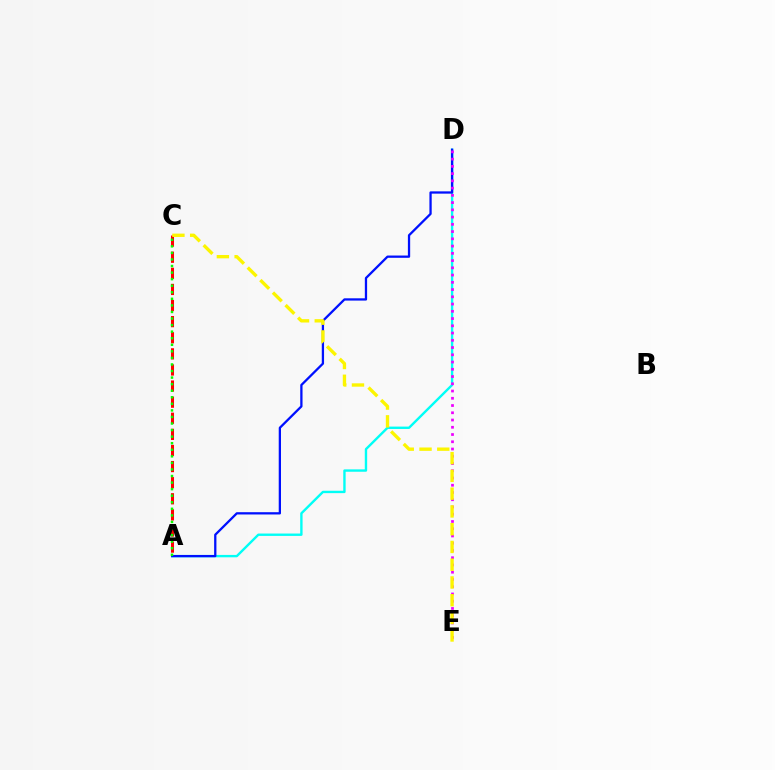{('A', 'D'): [{'color': '#00fff6', 'line_style': 'solid', 'thickness': 1.71}, {'color': '#0010ff', 'line_style': 'solid', 'thickness': 1.64}], ('A', 'C'): [{'color': '#ff0000', 'line_style': 'dashed', 'thickness': 2.19}, {'color': '#08ff00', 'line_style': 'dotted', 'thickness': 1.78}], ('D', 'E'): [{'color': '#ee00ff', 'line_style': 'dotted', 'thickness': 1.97}], ('C', 'E'): [{'color': '#fcf500', 'line_style': 'dashed', 'thickness': 2.41}]}